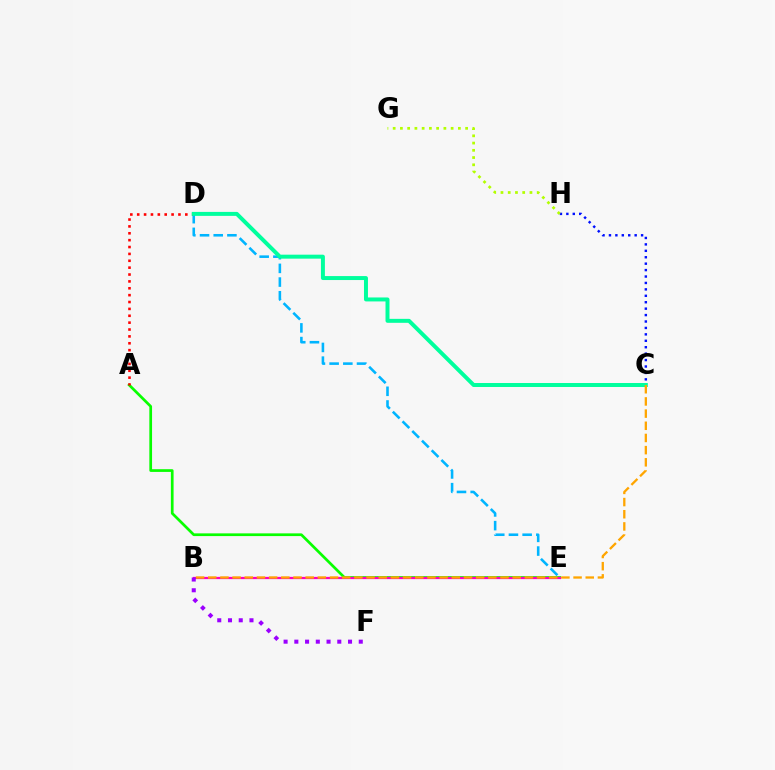{('A', 'E'): [{'color': '#08ff00', 'line_style': 'solid', 'thickness': 1.96}], ('A', 'D'): [{'color': '#ff0000', 'line_style': 'dotted', 'thickness': 1.87}], ('C', 'H'): [{'color': '#0010ff', 'line_style': 'dotted', 'thickness': 1.75}], ('G', 'H'): [{'color': '#b3ff00', 'line_style': 'dotted', 'thickness': 1.97}], ('D', 'E'): [{'color': '#00b5ff', 'line_style': 'dashed', 'thickness': 1.86}], ('B', 'E'): [{'color': '#ff00bd', 'line_style': 'solid', 'thickness': 1.62}], ('C', 'D'): [{'color': '#00ff9d', 'line_style': 'solid', 'thickness': 2.86}], ('B', 'C'): [{'color': '#ffa500', 'line_style': 'dashed', 'thickness': 1.65}], ('B', 'F'): [{'color': '#9b00ff', 'line_style': 'dotted', 'thickness': 2.92}]}